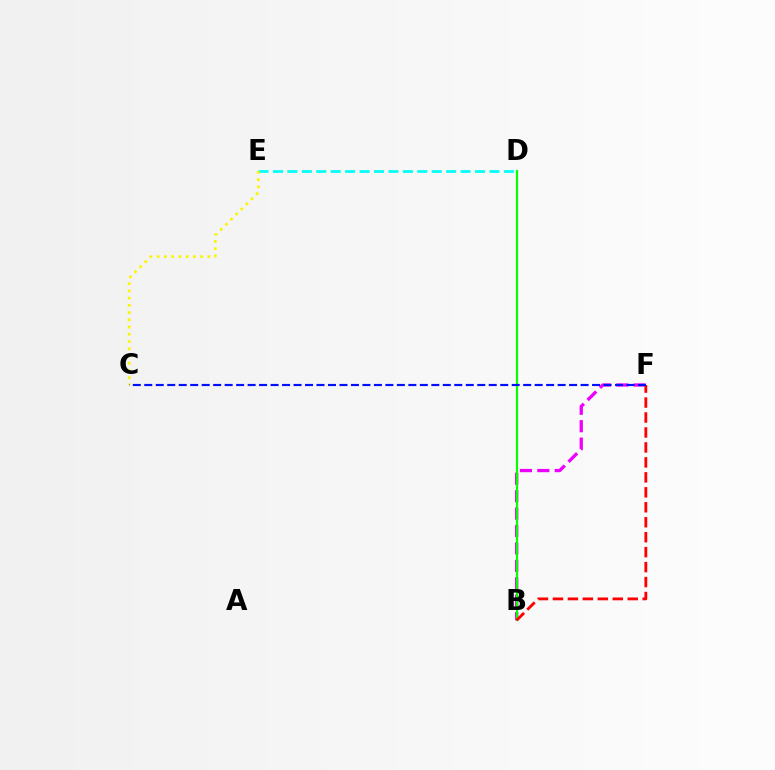{('B', 'F'): [{'color': '#ee00ff', 'line_style': 'dashed', 'thickness': 2.37}, {'color': '#ff0000', 'line_style': 'dashed', 'thickness': 2.03}], ('D', 'E'): [{'color': '#00fff6', 'line_style': 'dashed', 'thickness': 1.96}], ('B', 'D'): [{'color': '#08ff00', 'line_style': 'solid', 'thickness': 1.57}], ('C', 'E'): [{'color': '#fcf500', 'line_style': 'dotted', 'thickness': 1.97}], ('C', 'F'): [{'color': '#0010ff', 'line_style': 'dashed', 'thickness': 1.56}]}